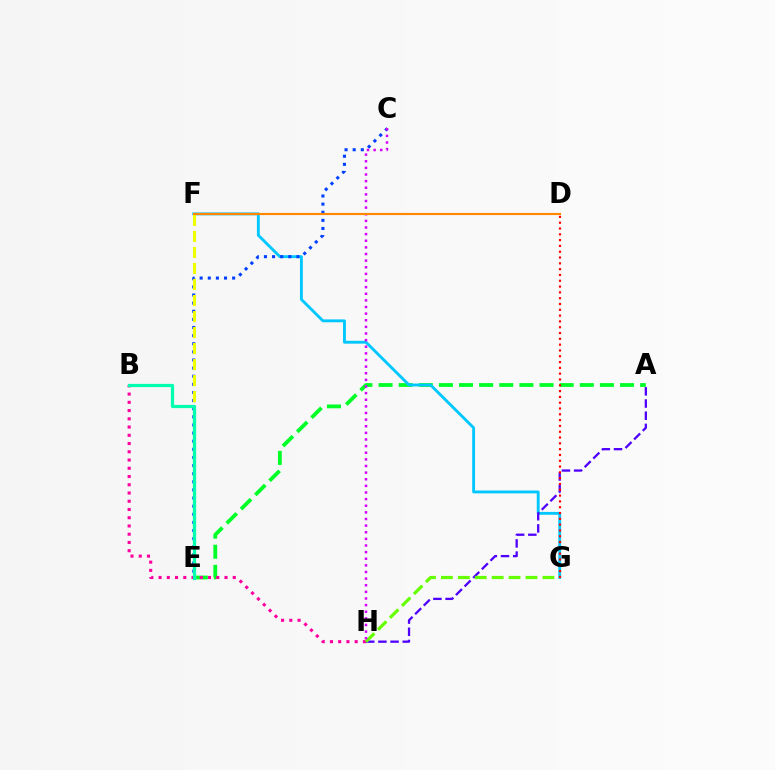{('A', 'E'): [{'color': '#00ff27', 'line_style': 'dashed', 'thickness': 2.73}], ('F', 'G'): [{'color': '#00c7ff', 'line_style': 'solid', 'thickness': 2.06}], ('C', 'E'): [{'color': '#003fff', 'line_style': 'dotted', 'thickness': 2.21}], ('A', 'H'): [{'color': '#4f00ff', 'line_style': 'dashed', 'thickness': 1.65}], ('E', 'F'): [{'color': '#eeff00', 'line_style': 'dashed', 'thickness': 2.18}], ('B', 'H'): [{'color': '#ff00a0', 'line_style': 'dotted', 'thickness': 2.24}], ('G', 'H'): [{'color': '#66ff00', 'line_style': 'dashed', 'thickness': 2.3}], ('C', 'H'): [{'color': '#d600ff', 'line_style': 'dotted', 'thickness': 1.8}], ('D', 'F'): [{'color': '#ff8800', 'line_style': 'solid', 'thickness': 1.55}], ('B', 'E'): [{'color': '#00ffaf', 'line_style': 'solid', 'thickness': 2.32}], ('D', 'G'): [{'color': '#ff0000', 'line_style': 'dotted', 'thickness': 1.58}]}